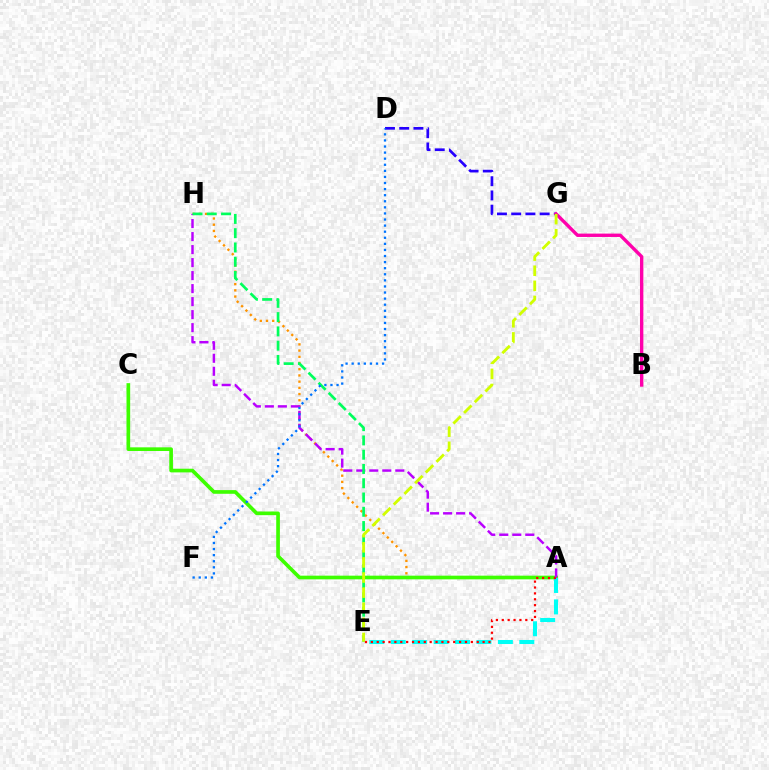{('D', 'G'): [{'color': '#2500ff', 'line_style': 'dashed', 'thickness': 1.93}], ('B', 'G'): [{'color': '#ff00ac', 'line_style': 'solid', 'thickness': 2.42}], ('A', 'H'): [{'color': '#ff9400', 'line_style': 'dotted', 'thickness': 1.69}, {'color': '#b900ff', 'line_style': 'dashed', 'thickness': 1.77}], ('A', 'C'): [{'color': '#3dff00', 'line_style': 'solid', 'thickness': 2.64}], ('A', 'E'): [{'color': '#00fff6', 'line_style': 'dashed', 'thickness': 2.91}, {'color': '#ff0000', 'line_style': 'dotted', 'thickness': 1.6}], ('E', 'H'): [{'color': '#00ff5c', 'line_style': 'dashed', 'thickness': 1.94}], ('E', 'G'): [{'color': '#d1ff00', 'line_style': 'dashed', 'thickness': 2.05}], ('D', 'F'): [{'color': '#0074ff', 'line_style': 'dotted', 'thickness': 1.65}]}